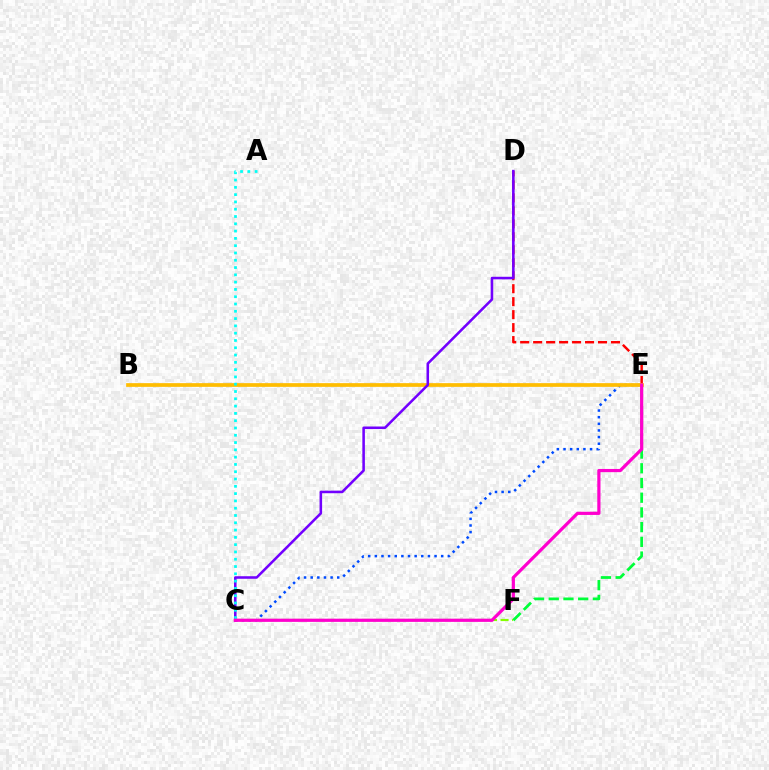{('C', 'E'): [{'color': '#004bff', 'line_style': 'dotted', 'thickness': 1.8}, {'color': '#ff00cf', 'line_style': 'solid', 'thickness': 2.3}], ('D', 'E'): [{'color': '#ff0000', 'line_style': 'dashed', 'thickness': 1.76}], ('E', 'F'): [{'color': '#00ff39', 'line_style': 'dashed', 'thickness': 2.0}], ('B', 'E'): [{'color': '#ffbd00', 'line_style': 'solid', 'thickness': 2.67}], ('C', 'D'): [{'color': '#7200ff', 'line_style': 'solid', 'thickness': 1.84}], ('C', 'F'): [{'color': '#84ff00', 'line_style': 'dashed', 'thickness': 1.57}], ('A', 'C'): [{'color': '#00fff6', 'line_style': 'dotted', 'thickness': 1.98}]}